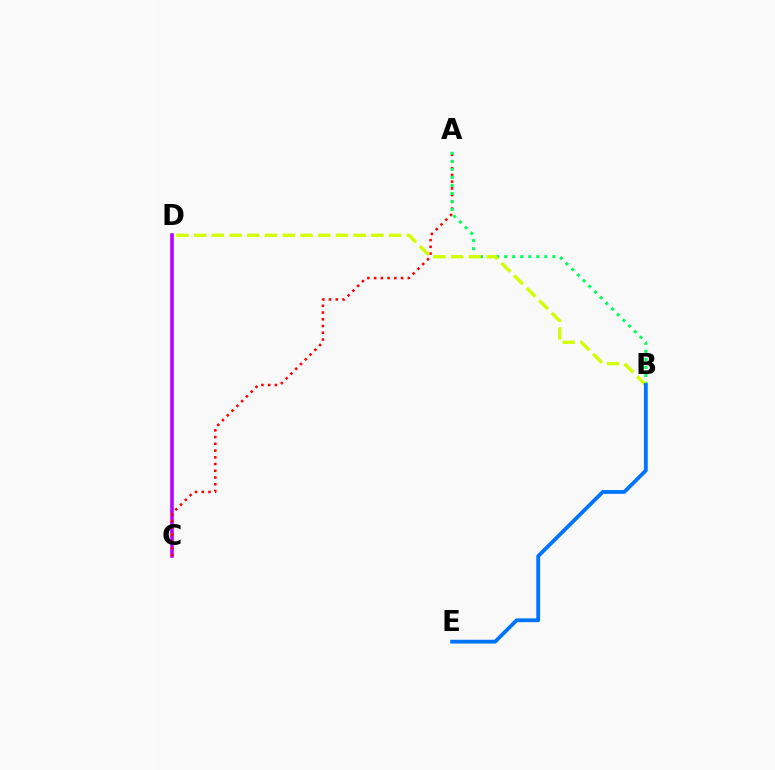{('C', 'D'): [{'color': '#b900ff', 'line_style': 'solid', 'thickness': 2.57}], ('A', 'C'): [{'color': '#ff0000', 'line_style': 'dotted', 'thickness': 1.83}], ('A', 'B'): [{'color': '#00ff5c', 'line_style': 'dotted', 'thickness': 2.18}], ('B', 'D'): [{'color': '#d1ff00', 'line_style': 'dashed', 'thickness': 2.41}], ('B', 'E'): [{'color': '#0074ff', 'line_style': 'solid', 'thickness': 2.74}]}